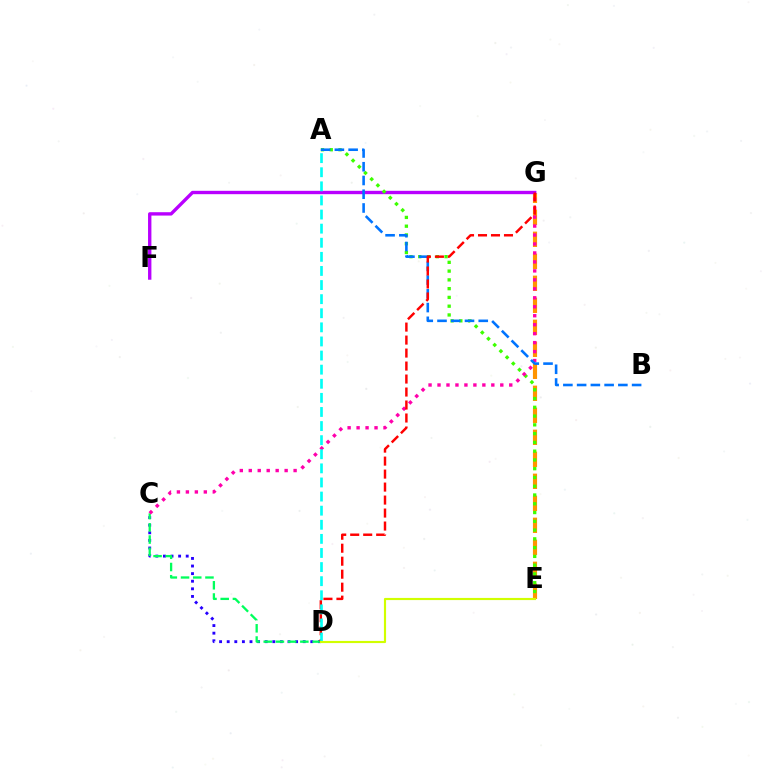{('C', 'D'): [{'color': '#2500ff', 'line_style': 'dotted', 'thickness': 2.07}, {'color': '#00ff5c', 'line_style': 'dashed', 'thickness': 1.66}], ('E', 'G'): [{'color': '#ff9400', 'line_style': 'dashed', 'thickness': 2.99}], ('F', 'G'): [{'color': '#b900ff', 'line_style': 'solid', 'thickness': 2.42}], ('A', 'E'): [{'color': '#3dff00', 'line_style': 'dotted', 'thickness': 2.38}], ('C', 'G'): [{'color': '#ff00ac', 'line_style': 'dotted', 'thickness': 2.44}], ('A', 'B'): [{'color': '#0074ff', 'line_style': 'dashed', 'thickness': 1.87}], ('D', 'G'): [{'color': '#ff0000', 'line_style': 'dashed', 'thickness': 1.76}], ('A', 'D'): [{'color': '#00fff6', 'line_style': 'dashed', 'thickness': 1.92}], ('D', 'E'): [{'color': '#d1ff00', 'line_style': 'solid', 'thickness': 1.55}]}